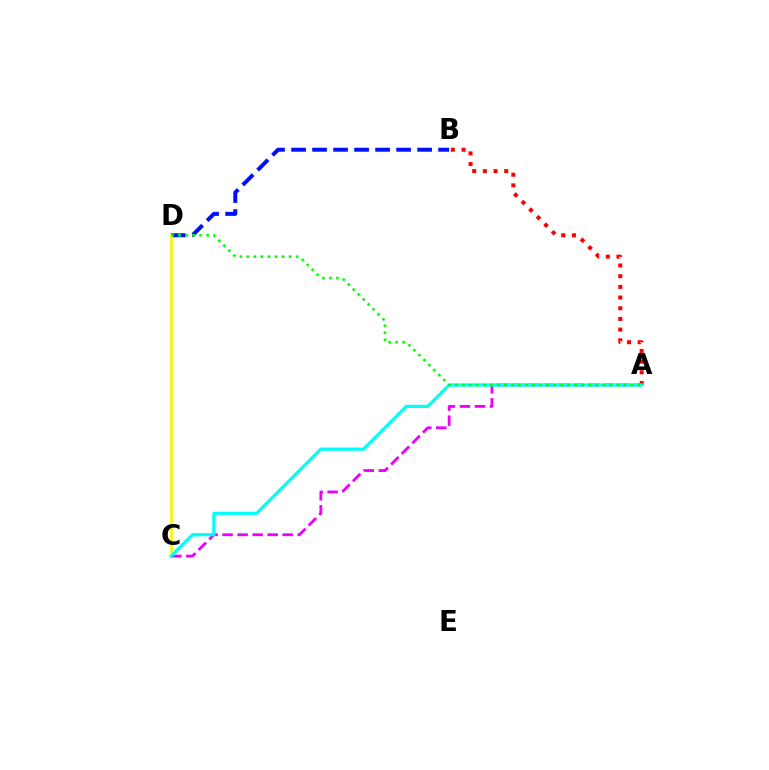{('B', 'D'): [{'color': '#0010ff', 'line_style': 'dashed', 'thickness': 2.85}], ('C', 'D'): [{'color': '#fcf500', 'line_style': 'solid', 'thickness': 1.88}], ('A', 'B'): [{'color': '#ff0000', 'line_style': 'dotted', 'thickness': 2.9}], ('A', 'C'): [{'color': '#ee00ff', 'line_style': 'dashed', 'thickness': 2.04}, {'color': '#00fff6', 'line_style': 'solid', 'thickness': 2.31}], ('A', 'D'): [{'color': '#08ff00', 'line_style': 'dotted', 'thickness': 1.91}]}